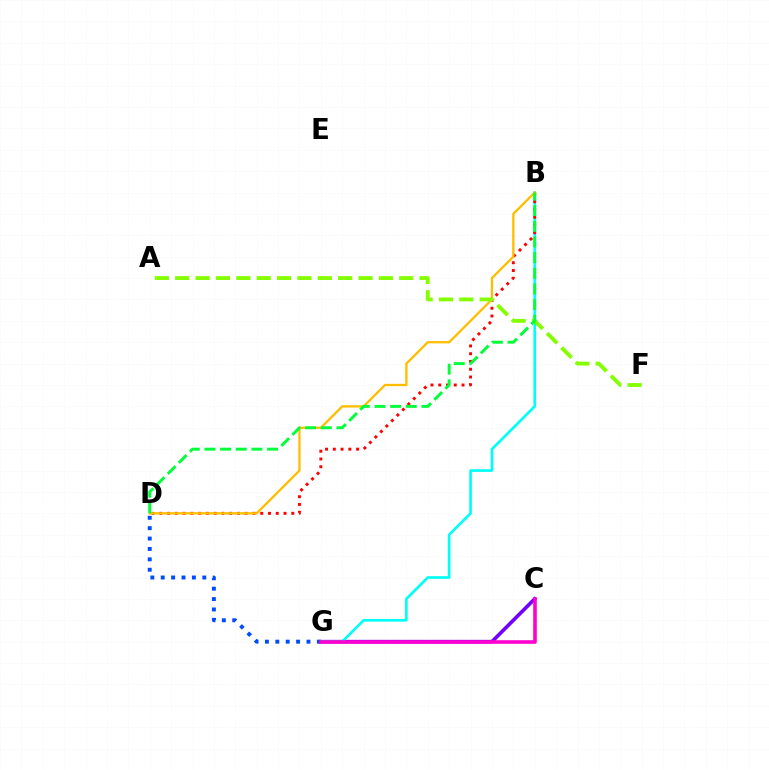{('C', 'G'): [{'color': '#7200ff', 'line_style': 'solid', 'thickness': 2.62}, {'color': '#ff00cf', 'line_style': 'solid', 'thickness': 2.58}], ('B', 'G'): [{'color': '#00fff6', 'line_style': 'solid', 'thickness': 1.93}], ('B', 'D'): [{'color': '#ff0000', 'line_style': 'dotted', 'thickness': 2.11}, {'color': '#ffbd00', 'line_style': 'solid', 'thickness': 1.66}, {'color': '#00ff39', 'line_style': 'dashed', 'thickness': 2.13}], ('D', 'G'): [{'color': '#004bff', 'line_style': 'dotted', 'thickness': 2.82}], ('A', 'F'): [{'color': '#84ff00', 'line_style': 'dashed', 'thickness': 2.77}]}